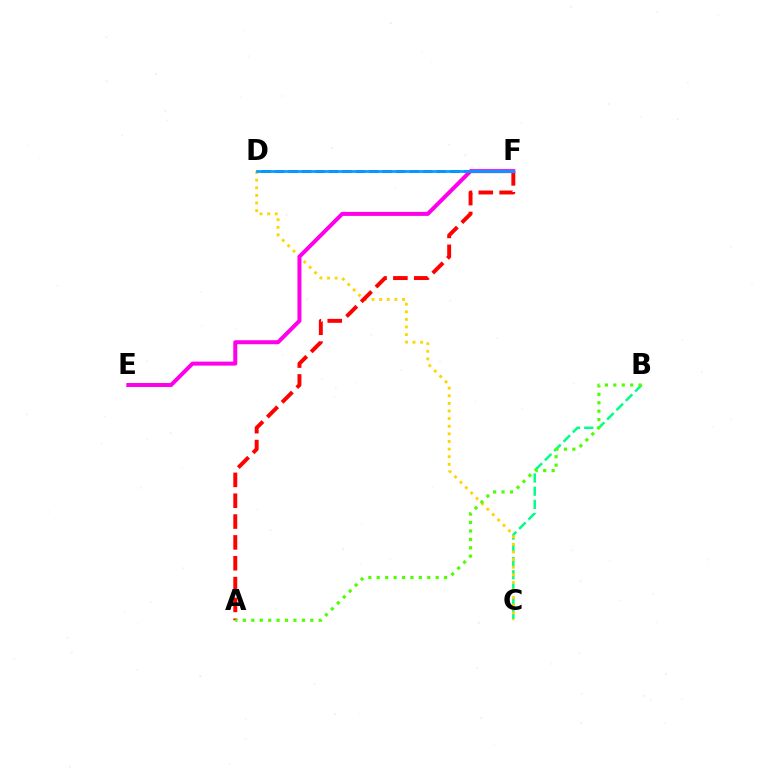{('D', 'F'): [{'color': '#3700ff', 'line_style': 'dashed', 'thickness': 1.83}, {'color': '#009eff', 'line_style': 'solid', 'thickness': 1.96}], ('B', 'C'): [{'color': '#00ff86', 'line_style': 'dashed', 'thickness': 1.79}], ('C', 'D'): [{'color': '#ffd500', 'line_style': 'dotted', 'thickness': 2.07}], ('A', 'F'): [{'color': '#ff0000', 'line_style': 'dashed', 'thickness': 2.83}], ('E', 'F'): [{'color': '#ff00ed', 'line_style': 'solid', 'thickness': 2.88}], ('A', 'B'): [{'color': '#4fff00', 'line_style': 'dotted', 'thickness': 2.29}]}